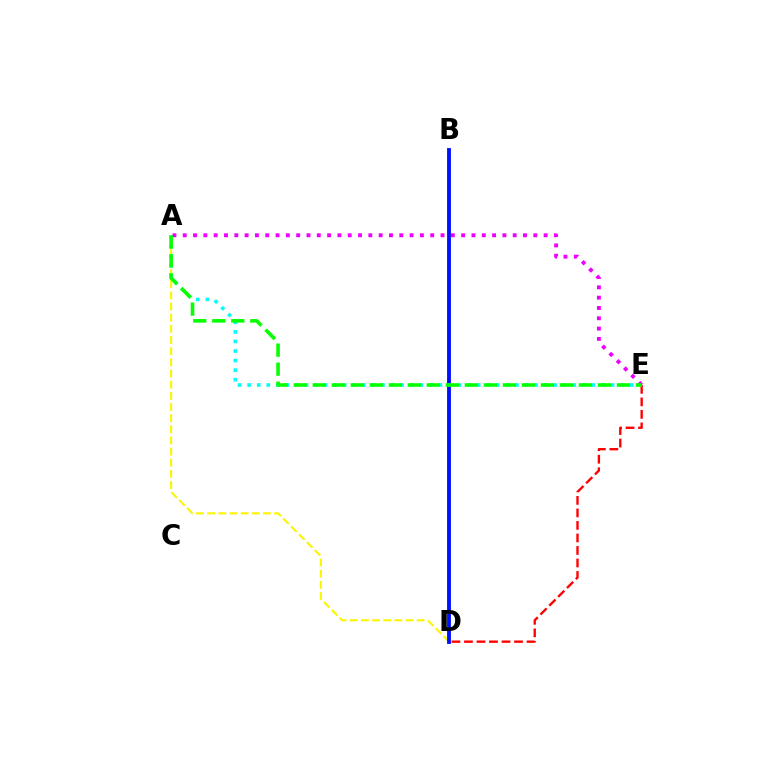{('A', 'D'): [{'color': '#fcf500', 'line_style': 'dashed', 'thickness': 1.52}], ('B', 'D'): [{'color': '#0010ff', 'line_style': 'solid', 'thickness': 2.78}], ('D', 'E'): [{'color': '#ff0000', 'line_style': 'dashed', 'thickness': 1.7}], ('A', 'E'): [{'color': '#00fff6', 'line_style': 'dotted', 'thickness': 2.6}, {'color': '#ee00ff', 'line_style': 'dotted', 'thickness': 2.8}, {'color': '#08ff00', 'line_style': 'dashed', 'thickness': 2.58}]}